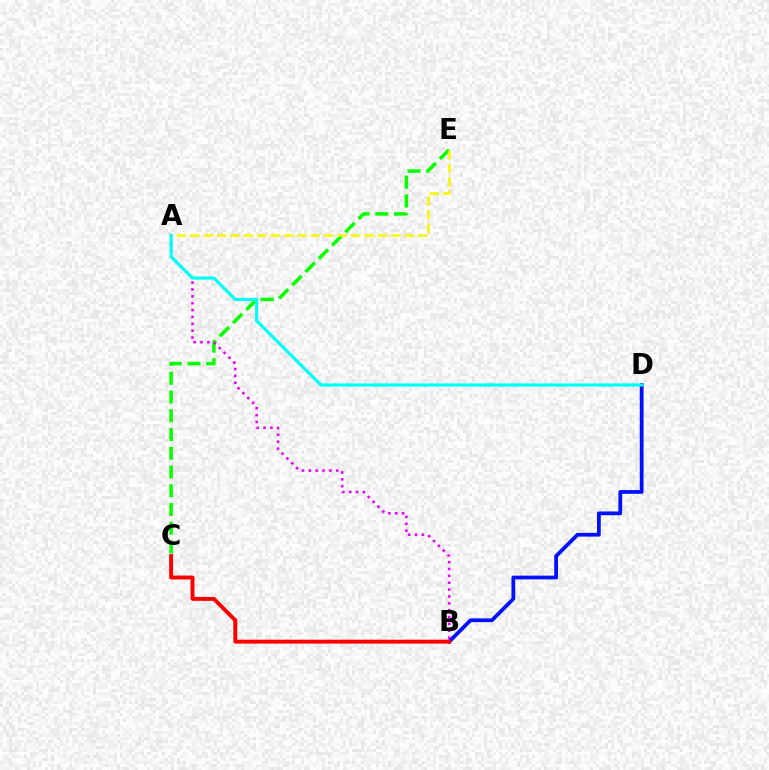{('C', 'E'): [{'color': '#08ff00', 'line_style': 'dashed', 'thickness': 2.55}], ('B', 'D'): [{'color': '#0010ff', 'line_style': 'solid', 'thickness': 2.71}], ('A', 'B'): [{'color': '#ee00ff', 'line_style': 'dotted', 'thickness': 1.86}], ('A', 'E'): [{'color': '#fcf500', 'line_style': 'dashed', 'thickness': 1.82}], ('A', 'D'): [{'color': '#00fff6', 'line_style': 'solid', 'thickness': 2.27}], ('B', 'C'): [{'color': '#ff0000', 'line_style': 'solid', 'thickness': 2.81}]}